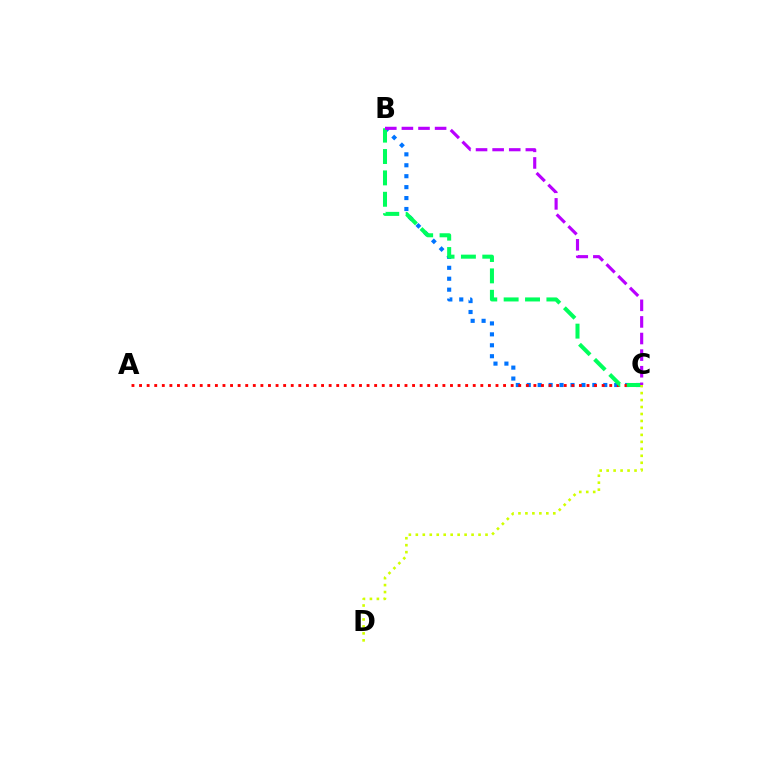{('B', 'C'): [{'color': '#0074ff', 'line_style': 'dotted', 'thickness': 2.97}, {'color': '#00ff5c', 'line_style': 'dashed', 'thickness': 2.9}, {'color': '#b900ff', 'line_style': 'dashed', 'thickness': 2.26}], ('A', 'C'): [{'color': '#ff0000', 'line_style': 'dotted', 'thickness': 2.06}], ('C', 'D'): [{'color': '#d1ff00', 'line_style': 'dotted', 'thickness': 1.89}]}